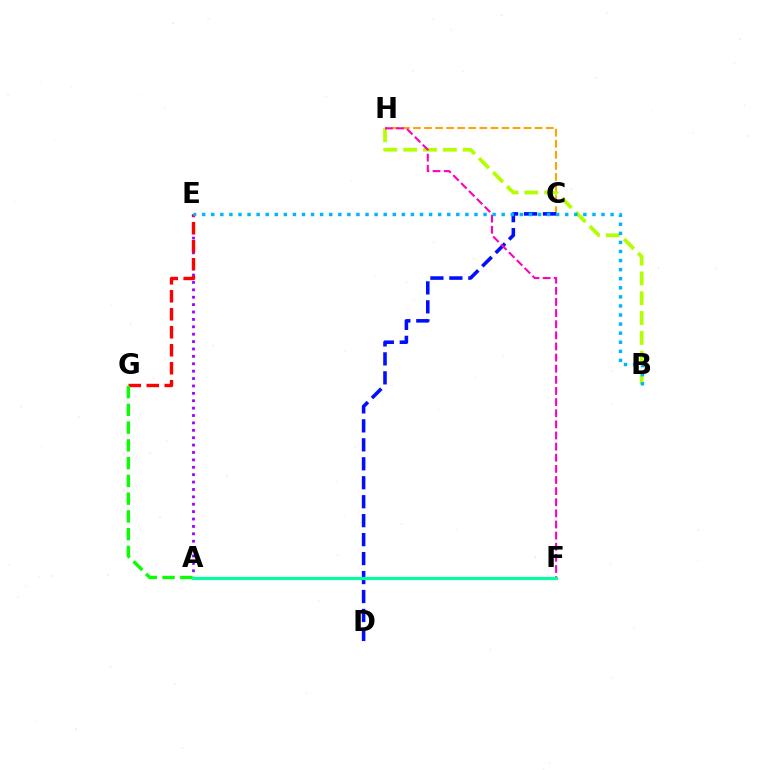{('A', 'E'): [{'color': '#9b00ff', 'line_style': 'dotted', 'thickness': 2.01}], ('C', 'H'): [{'color': '#ffa500', 'line_style': 'dashed', 'thickness': 1.5}], ('E', 'G'): [{'color': '#ff0000', 'line_style': 'dashed', 'thickness': 2.44}], ('C', 'D'): [{'color': '#0010ff', 'line_style': 'dashed', 'thickness': 2.58}], ('B', 'H'): [{'color': '#b3ff00', 'line_style': 'dashed', 'thickness': 2.69}], ('F', 'H'): [{'color': '#ff00bd', 'line_style': 'dashed', 'thickness': 1.51}], ('A', 'G'): [{'color': '#08ff00', 'line_style': 'dashed', 'thickness': 2.41}], ('A', 'F'): [{'color': '#00ff9d', 'line_style': 'solid', 'thickness': 2.23}], ('B', 'E'): [{'color': '#00b5ff', 'line_style': 'dotted', 'thickness': 2.47}]}